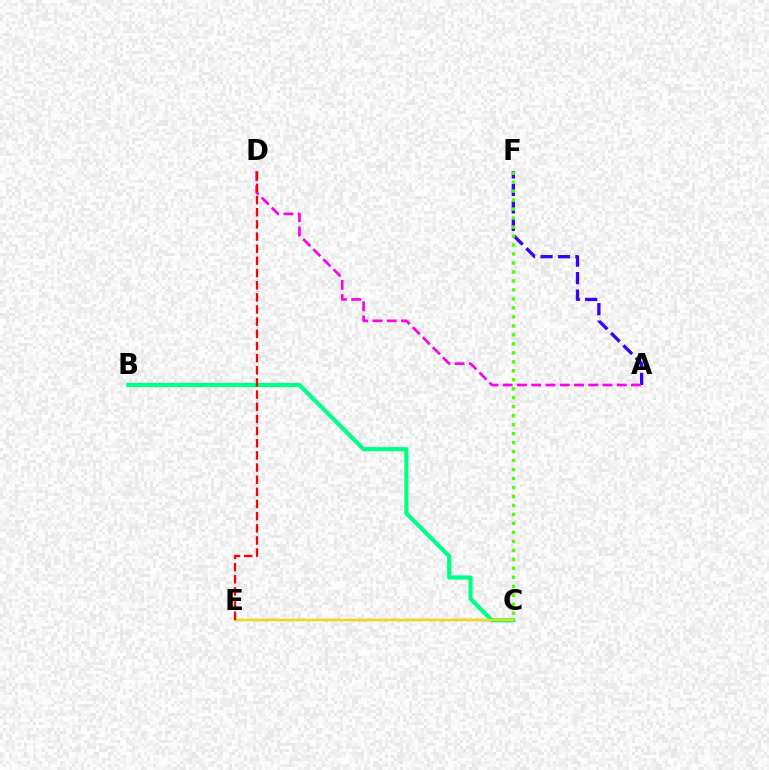{('C', 'E'): [{'color': '#009eff', 'line_style': 'solid', 'thickness': 1.55}, {'color': '#ffd500', 'line_style': 'solid', 'thickness': 1.65}], ('B', 'C'): [{'color': '#00ff86', 'line_style': 'solid', 'thickness': 2.99}], ('A', 'F'): [{'color': '#3700ff', 'line_style': 'dashed', 'thickness': 2.38}], ('C', 'F'): [{'color': '#4fff00', 'line_style': 'dotted', 'thickness': 2.44}], ('A', 'D'): [{'color': '#ff00ed', 'line_style': 'dashed', 'thickness': 1.94}], ('D', 'E'): [{'color': '#ff0000', 'line_style': 'dashed', 'thickness': 1.65}]}